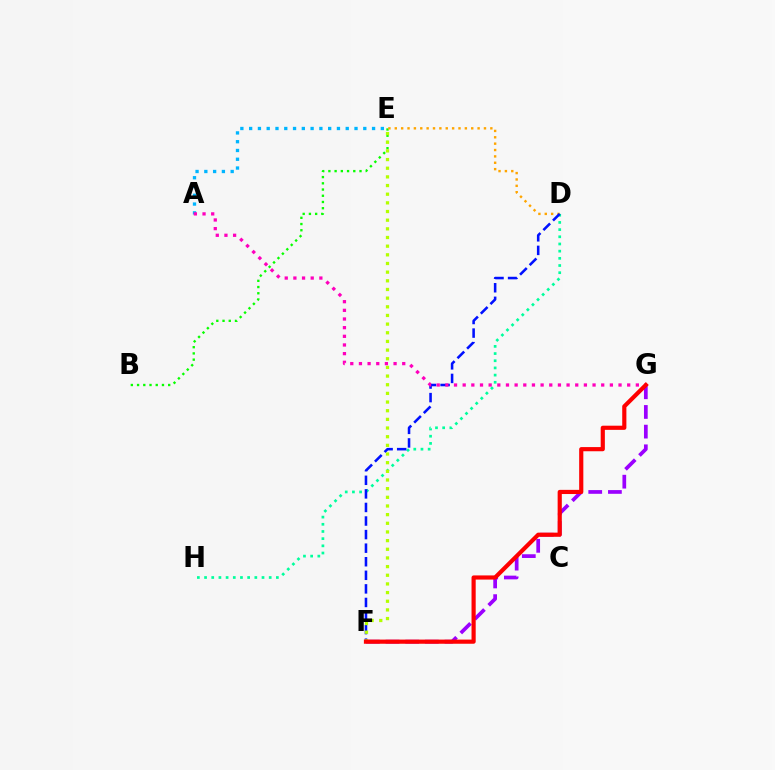{('B', 'E'): [{'color': '#08ff00', 'line_style': 'dotted', 'thickness': 1.69}], ('D', 'E'): [{'color': '#ffa500', 'line_style': 'dotted', 'thickness': 1.73}], ('F', 'G'): [{'color': '#9b00ff', 'line_style': 'dashed', 'thickness': 2.67}, {'color': '#ff0000', 'line_style': 'solid', 'thickness': 3.0}], ('D', 'H'): [{'color': '#00ff9d', 'line_style': 'dotted', 'thickness': 1.95}], ('D', 'F'): [{'color': '#0010ff', 'line_style': 'dashed', 'thickness': 1.84}], ('E', 'F'): [{'color': '#b3ff00', 'line_style': 'dotted', 'thickness': 2.35}], ('A', 'E'): [{'color': '#00b5ff', 'line_style': 'dotted', 'thickness': 2.39}], ('A', 'G'): [{'color': '#ff00bd', 'line_style': 'dotted', 'thickness': 2.35}]}